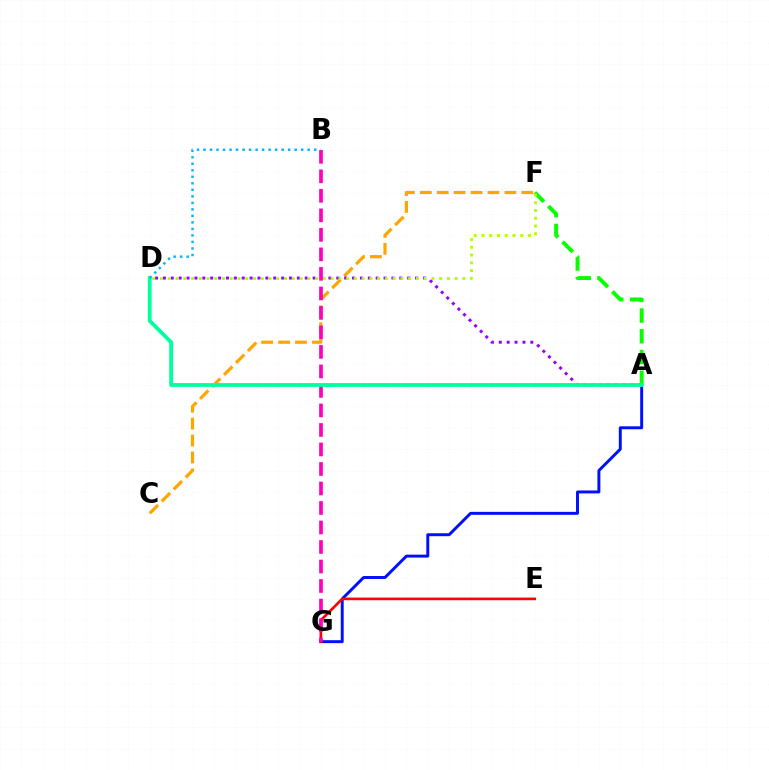{('A', 'G'): [{'color': '#0010ff', 'line_style': 'solid', 'thickness': 2.12}], ('A', 'F'): [{'color': '#08ff00', 'line_style': 'dashed', 'thickness': 2.82}], ('C', 'F'): [{'color': '#ffa500', 'line_style': 'dashed', 'thickness': 2.3}], ('E', 'G'): [{'color': '#ff0000', 'line_style': 'solid', 'thickness': 1.9}], ('A', 'D'): [{'color': '#9b00ff', 'line_style': 'dotted', 'thickness': 2.14}, {'color': '#00ff9d', 'line_style': 'solid', 'thickness': 2.73}], ('B', 'G'): [{'color': '#ff00bd', 'line_style': 'dashed', 'thickness': 2.65}], ('D', 'F'): [{'color': '#b3ff00', 'line_style': 'dotted', 'thickness': 2.11}], ('B', 'D'): [{'color': '#00b5ff', 'line_style': 'dotted', 'thickness': 1.77}]}